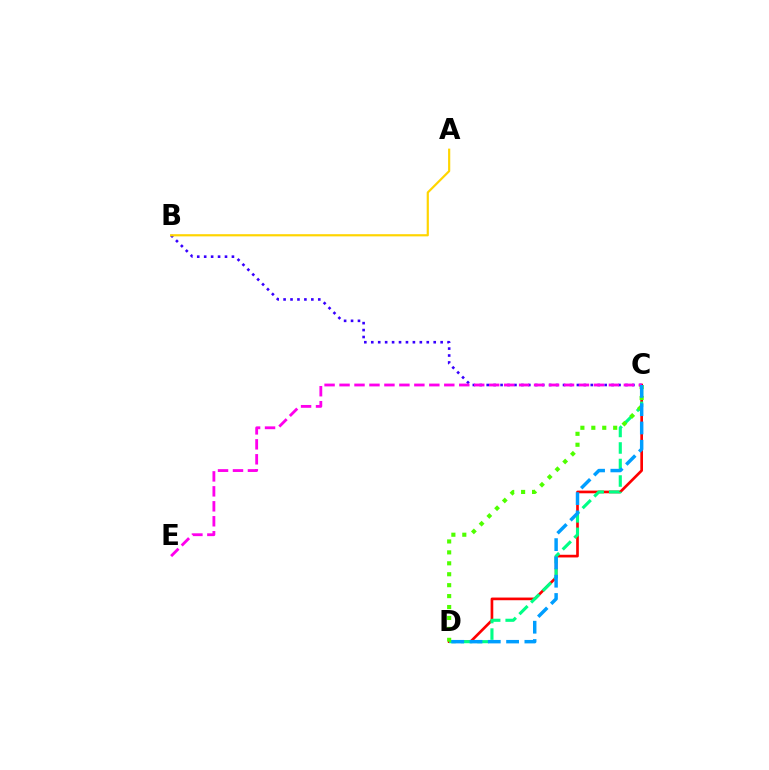{('C', 'D'): [{'color': '#ff0000', 'line_style': 'solid', 'thickness': 1.93}, {'color': '#00ff86', 'line_style': 'dashed', 'thickness': 2.24}, {'color': '#4fff00', 'line_style': 'dotted', 'thickness': 2.97}, {'color': '#009eff', 'line_style': 'dashed', 'thickness': 2.48}], ('B', 'C'): [{'color': '#3700ff', 'line_style': 'dotted', 'thickness': 1.88}], ('A', 'B'): [{'color': '#ffd500', 'line_style': 'solid', 'thickness': 1.57}], ('C', 'E'): [{'color': '#ff00ed', 'line_style': 'dashed', 'thickness': 2.03}]}